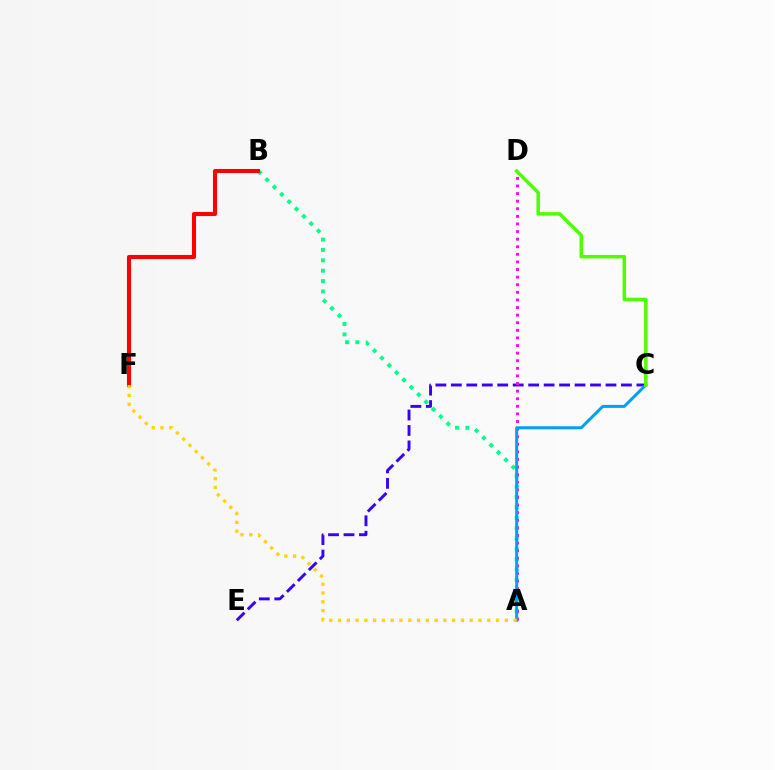{('C', 'E'): [{'color': '#3700ff', 'line_style': 'dashed', 'thickness': 2.1}], ('A', 'B'): [{'color': '#00ff86', 'line_style': 'dotted', 'thickness': 2.82}], ('A', 'D'): [{'color': '#ff00ed', 'line_style': 'dotted', 'thickness': 2.06}], ('B', 'F'): [{'color': '#ff0000', 'line_style': 'solid', 'thickness': 2.93}], ('A', 'C'): [{'color': '#009eff', 'line_style': 'solid', 'thickness': 2.16}], ('A', 'F'): [{'color': '#ffd500', 'line_style': 'dotted', 'thickness': 2.38}], ('C', 'D'): [{'color': '#4fff00', 'line_style': 'solid', 'thickness': 2.52}]}